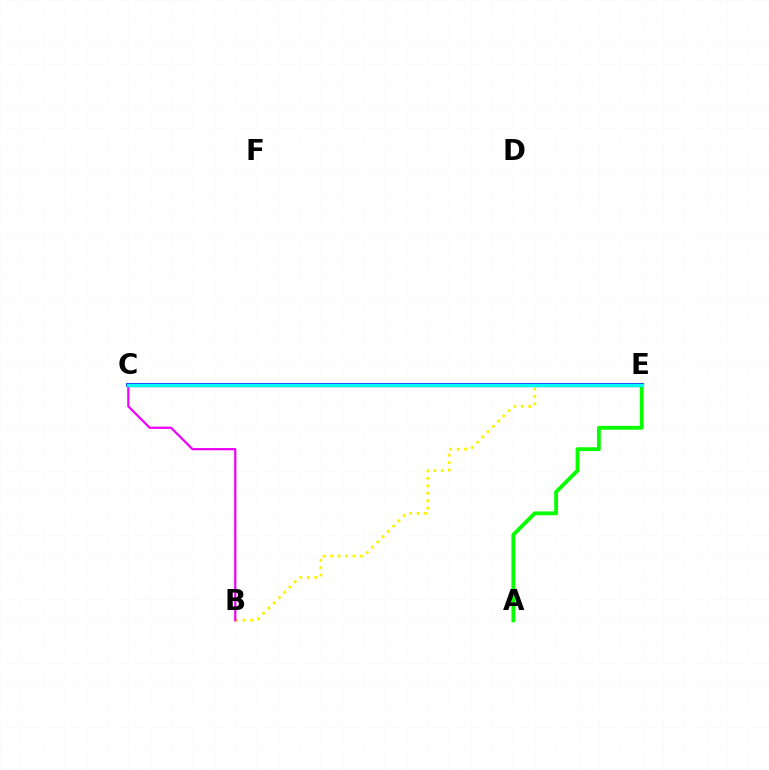{('A', 'E'): [{'color': '#08ff00', 'line_style': 'solid', 'thickness': 2.76}], ('C', 'E'): [{'color': '#ff0000', 'line_style': 'solid', 'thickness': 2.31}, {'color': '#0010ff', 'line_style': 'solid', 'thickness': 2.7}, {'color': '#00fff6', 'line_style': 'solid', 'thickness': 2.48}], ('B', 'E'): [{'color': '#fcf500', 'line_style': 'dotted', 'thickness': 2.02}], ('B', 'C'): [{'color': '#ee00ff', 'line_style': 'solid', 'thickness': 1.6}]}